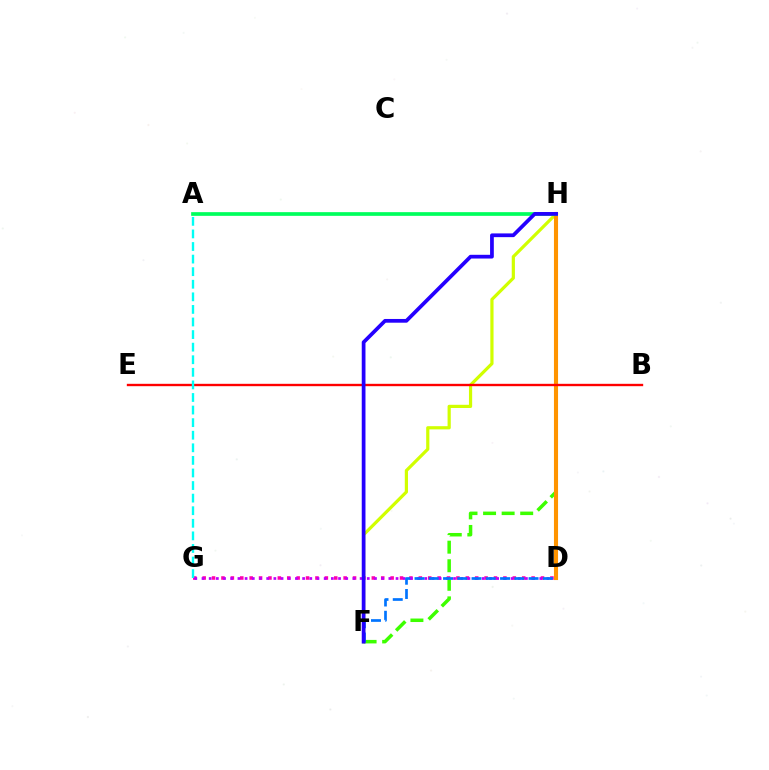{('D', 'G'): [{'color': '#ff00ac', 'line_style': 'dotted', 'thickness': 2.55}, {'color': '#b900ff', 'line_style': 'dotted', 'thickness': 1.95}], ('F', 'H'): [{'color': '#3dff00', 'line_style': 'dashed', 'thickness': 2.52}, {'color': '#d1ff00', 'line_style': 'solid', 'thickness': 2.3}, {'color': '#2500ff', 'line_style': 'solid', 'thickness': 2.69}], ('D', 'F'): [{'color': '#0074ff', 'line_style': 'dashed', 'thickness': 1.94}], ('D', 'H'): [{'color': '#ff9400', 'line_style': 'solid', 'thickness': 2.95}], ('A', 'H'): [{'color': '#00ff5c', 'line_style': 'solid', 'thickness': 2.66}], ('B', 'E'): [{'color': '#ff0000', 'line_style': 'solid', 'thickness': 1.7}], ('A', 'G'): [{'color': '#00fff6', 'line_style': 'dashed', 'thickness': 1.71}]}